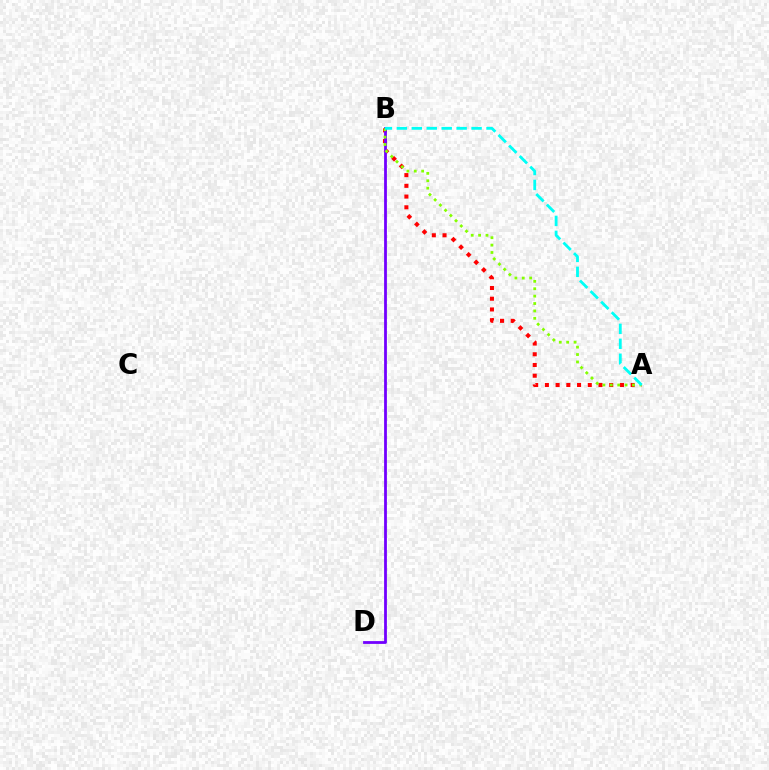{('A', 'B'): [{'color': '#ff0000', 'line_style': 'dotted', 'thickness': 2.91}, {'color': '#84ff00', 'line_style': 'dotted', 'thickness': 2.01}, {'color': '#00fff6', 'line_style': 'dashed', 'thickness': 2.03}], ('B', 'D'): [{'color': '#7200ff', 'line_style': 'solid', 'thickness': 2.01}]}